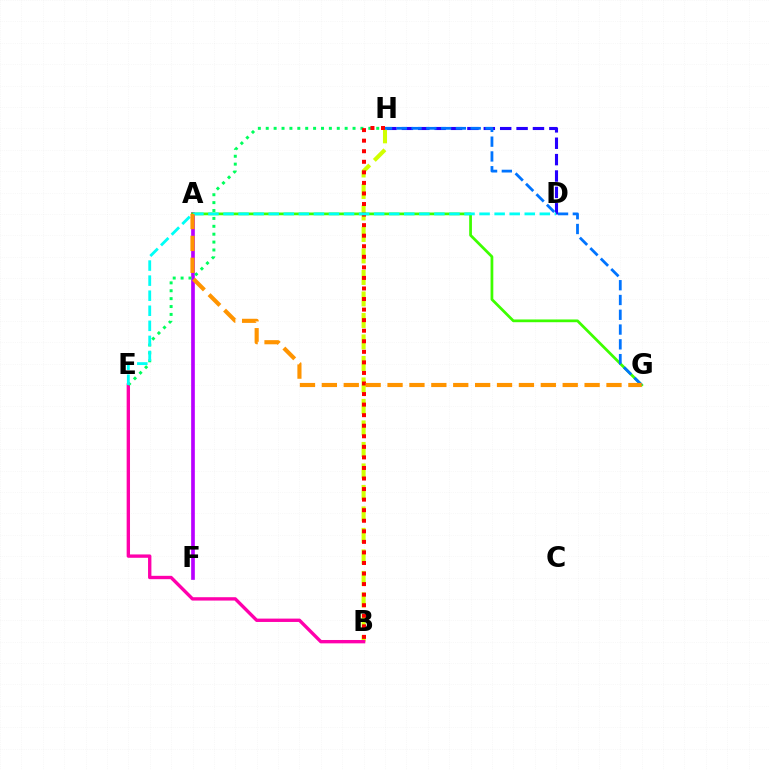{('D', 'H'): [{'color': '#2500ff', 'line_style': 'dashed', 'thickness': 2.23}], ('B', 'H'): [{'color': '#d1ff00', 'line_style': 'dashed', 'thickness': 2.92}, {'color': '#ff0000', 'line_style': 'dotted', 'thickness': 2.87}], ('B', 'E'): [{'color': '#ff00ac', 'line_style': 'solid', 'thickness': 2.42}], ('A', 'F'): [{'color': '#b900ff', 'line_style': 'solid', 'thickness': 2.65}], ('A', 'G'): [{'color': '#3dff00', 'line_style': 'solid', 'thickness': 1.98}, {'color': '#ff9400', 'line_style': 'dashed', 'thickness': 2.97}], ('E', 'H'): [{'color': '#00ff5c', 'line_style': 'dotted', 'thickness': 2.14}], ('G', 'H'): [{'color': '#0074ff', 'line_style': 'dashed', 'thickness': 2.01}], ('D', 'E'): [{'color': '#00fff6', 'line_style': 'dashed', 'thickness': 2.05}]}